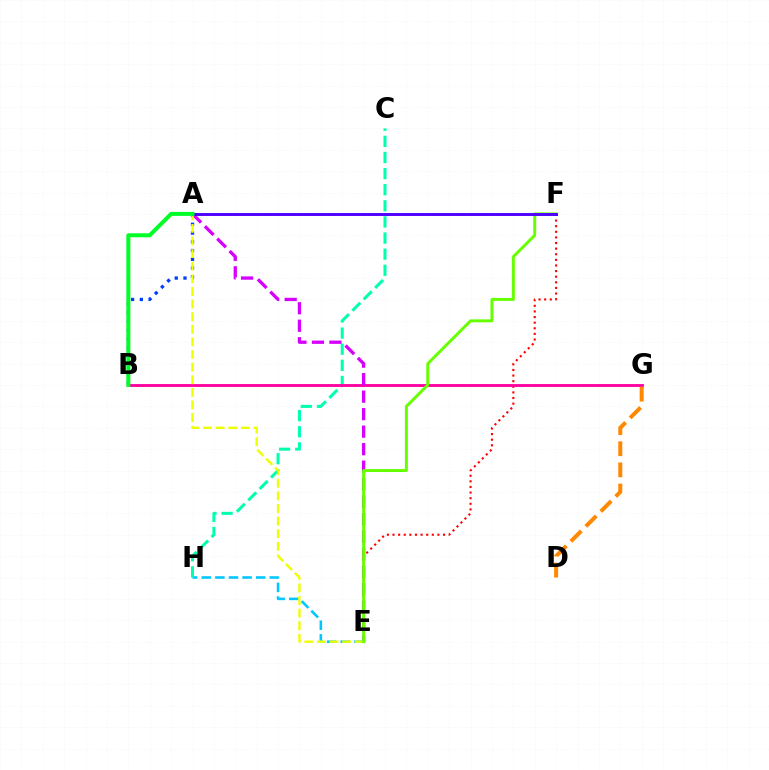{('A', 'B'): [{'color': '#003fff', 'line_style': 'dotted', 'thickness': 2.38}, {'color': '#00ff27', 'line_style': 'solid', 'thickness': 2.88}], ('E', 'H'): [{'color': '#00c7ff', 'line_style': 'dashed', 'thickness': 1.85}], ('E', 'F'): [{'color': '#ff0000', 'line_style': 'dotted', 'thickness': 1.53}, {'color': '#66ff00', 'line_style': 'solid', 'thickness': 2.13}], ('C', 'H'): [{'color': '#00ffaf', 'line_style': 'dashed', 'thickness': 2.19}], ('B', 'G'): [{'color': '#ff00a0', 'line_style': 'solid', 'thickness': 2.05}], ('A', 'E'): [{'color': '#d600ff', 'line_style': 'dashed', 'thickness': 2.38}, {'color': '#eeff00', 'line_style': 'dashed', 'thickness': 1.71}], ('A', 'F'): [{'color': '#4f00ff', 'line_style': 'solid', 'thickness': 2.11}], ('D', 'G'): [{'color': '#ff8800', 'line_style': 'dashed', 'thickness': 2.87}]}